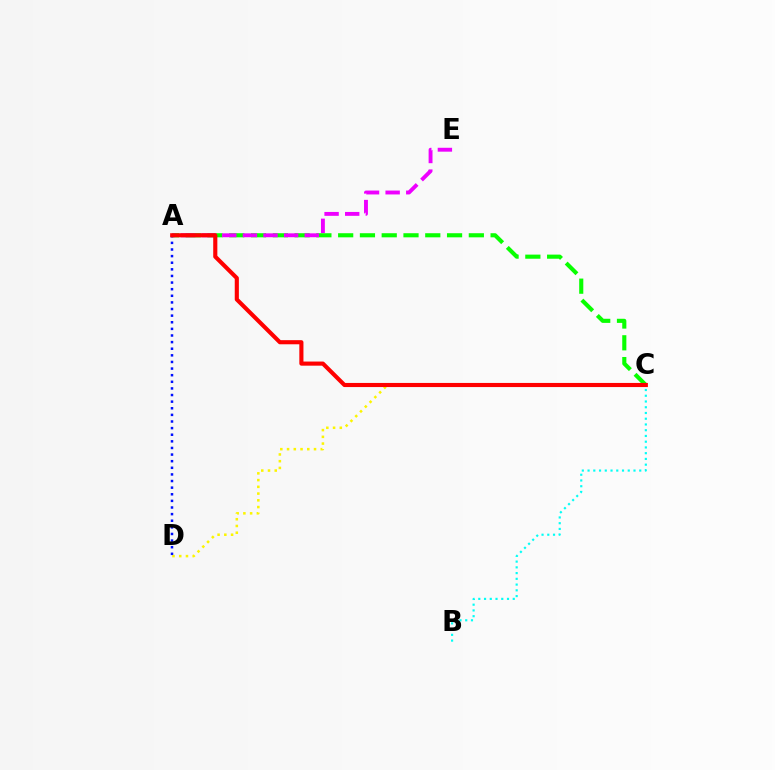{('C', 'D'): [{'color': '#fcf500', 'line_style': 'dotted', 'thickness': 1.83}], ('A', 'D'): [{'color': '#0010ff', 'line_style': 'dotted', 'thickness': 1.8}], ('B', 'C'): [{'color': '#00fff6', 'line_style': 'dotted', 'thickness': 1.56}], ('A', 'C'): [{'color': '#08ff00', 'line_style': 'dashed', 'thickness': 2.96}, {'color': '#ff0000', 'line_style': 'solid', 'thickness': 2.97}], ('A', 'E'): [{'color': '#ee00ff', 'line_style': 'dashed', 'thickness': 2.8}]}